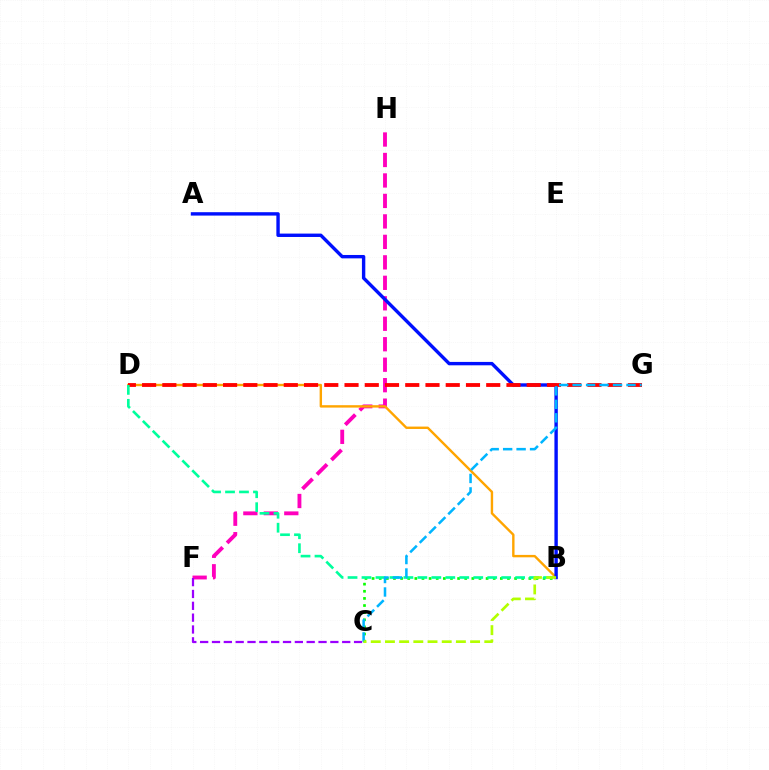{('F', 'H'): [{'color': '#ff00bd', 'line_style': 'dashed', 'thickness': 2.78}], ('B', 'C'): [{'color': '#08ff00', 'line_style': 'dotted', 'thickness': 1.94}, {'color': '#b3ff00', 'line_style': 'dashed', 'thickness': 1.93}], ('B', 'D'): [{'color': '#ffa500', 'line_style': 'solid', 'thickness': 1.73}, {'color': '#00ff9d', 'line_style': 'dashed', 'thickness': 1.9}], ('C', 'F'): [{'color': '#9b00ff', 'line_style': 'dashed', 'thickness': 1.61}], ('A', 'B'): [{'color': '#0010ff', 'line_style': 'solid', 'thickness': 2.44}], ('D', 'G'): [{'color': '#ff0000', 'line_style': 'dashed', 'thickness': 2.75}], ('C', 'G'): [{'color': '#00b5ff', 'line_style': 'dashed', 'thickness': 1.83}]}